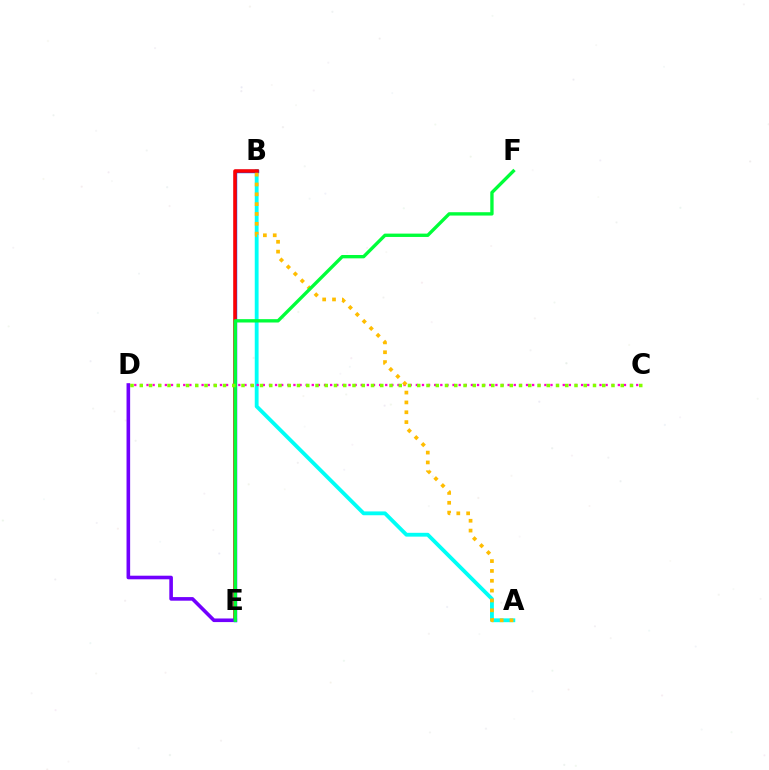{('A', 'B'): [{'color': '#00fff6', 'line_style': 'solid', 'thickness': 2.75}, {'color': '#ffbd00', 'line_style': 'dotted', 'thickness': 2.67}], ('B', 'E'): [{'color': '#004bff', 'line_style': 'solid', 'thickness': 2.46}, {'color': '#ff0000', 'line_style': 'solid', 'thickness': 2.53}], ('C', 'D'): [{'color': '#ff00cf', 'line_style': 'dotted', 'thickness': 1.66}, {'color': '#84ff00', 'line_style': 'dotted', 'thickness': 2.51}], ('D', 'E'): [{'color': '#7200ff', 'line_style': 'solid', 'thickness': 2.6}], ('E', 'F'): [{'color': '#00ff39', 'line_style': 'solid', 'thickness': 2.41}]}